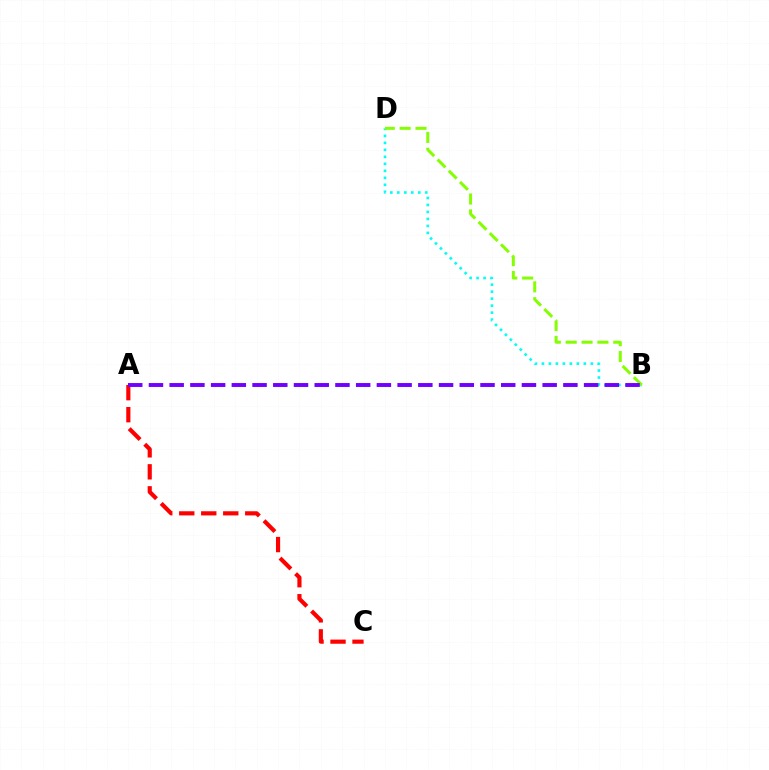{('A', 'C'): [{'color': '#ff0000', 'line_style': 'dashed', 'thickness': 2.99}], ('B', 'D'): [{'color': '#00fff6', 'line_style': 'dotted', 'thickness': 1.9}, {'color': '#84ff00', 'line_style': 'dashed', 'thickness': 2.16}], ('A', 'B'): [{'color': '#7200ff', 'line_style': 'dashed', 'thickness': 2.82}]}